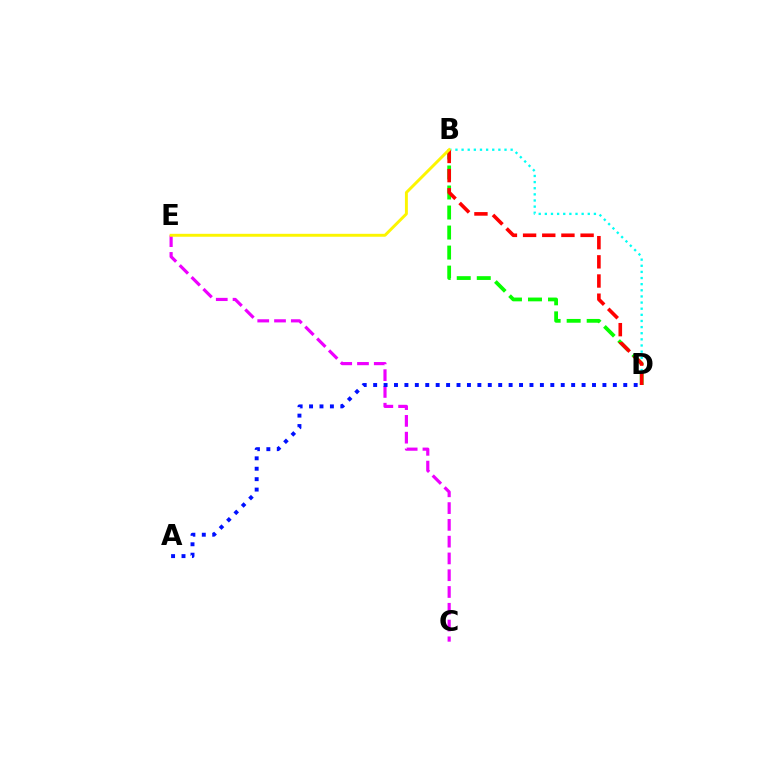{('B', 'D'): [{'color': '#08ff00', 'line_style': 'dashed', 'thickness': 2.72}, {'color': '#00fff6', 'line_style': 'dotted', 'thickness': 1.67}, {'color': '#ff0000', 'line_style': 'dashed', 'thickness': 2.6}], ('C', 'E'): [{'color': '#ee00ff', 'line_style': 'dashed', 'thickness': 2.28}], ('B', 'E'): [{'color': '#fcf500', 'line_style': 'solid', 'thickness': 2.11}], ('A', 'D'): [{'color': '#0010ff', 'line_style': 'dotted', 'thickness': 2.83}]}